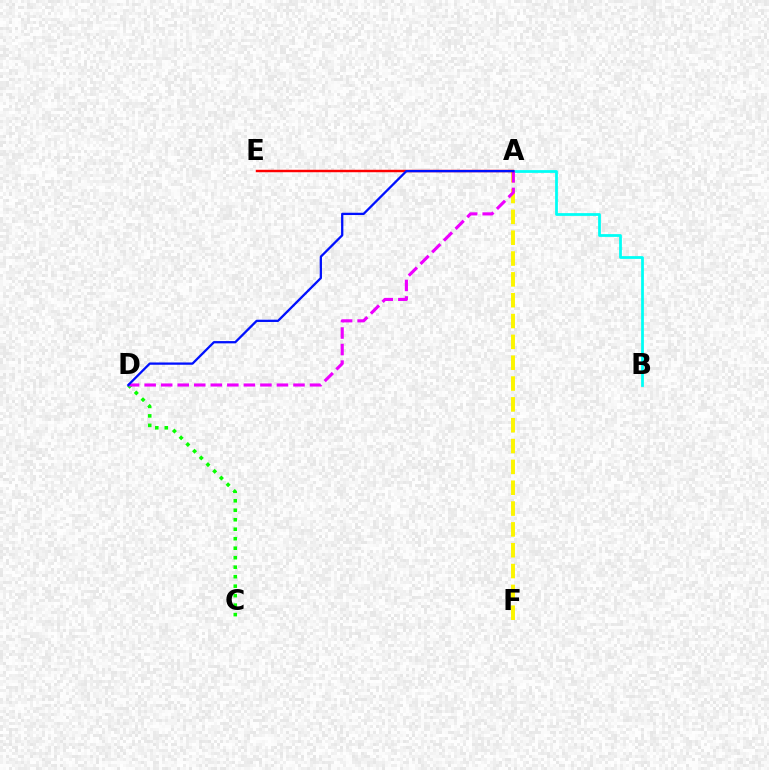{('A', 'F'): [{'color': '#fcf500', 'line_style': 'dashed', 'thickness': 2.83}], ('A', 'B'): [{'color': '#00fff6', 'line_style': 'solid', 'thickness': 1.99}], ('C', 'D'): [{'color': '#08ff00', 'line_style': 'dotted', 'thickness': 2.58}], ('A', 'D'): [{'color': '#ee00ff', 'line_style': 'dashed', 'thickness': 2.25}, {'color': '#0010ff', 'line_style': 'solid', 'thickness': 1.64}], ('A', 'E'): [{'color': '#ff0000', 'line_style': 'solid', 'thickness': 1.76}]}